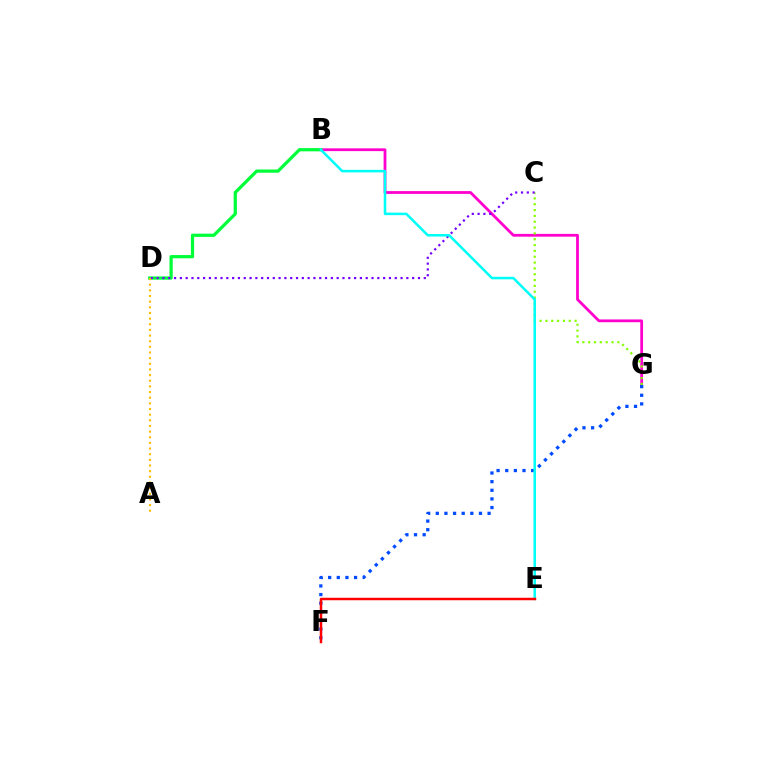{('B', 'G'): [{'color': '#ff00cf', 'line_style': 'solid', 'thickness': 2.0}], ('C', 'G'): [{'color': '#84ff00', 'line_style': 'dotted', 'thickness': 1.58}], ('B', 'D'): [{'color': '#00ff39', 'line_style': 'solid', 'thickness': 2.33}], ('C', 'D'): [{'color': '#7200ff', 'line_style': 'dotted', 'thickness': 1.58}], ('A', 'D'): [{'color': '#ffbd00', 'line_style': 'dotted', 'thickness': 1.53}], ('F', 'G'): [{'color': '#004bff', 'line_style': 'dotted', 'thickness': 2.35}], ('B', 'E'): [{'color': '#00fff6', 'line_style': 'solid', 'thickness': 1.82}], ('E', 'F'): [{'color': '#ff0000', 'line_style': 'solid', 'thickness': 1.8}]}